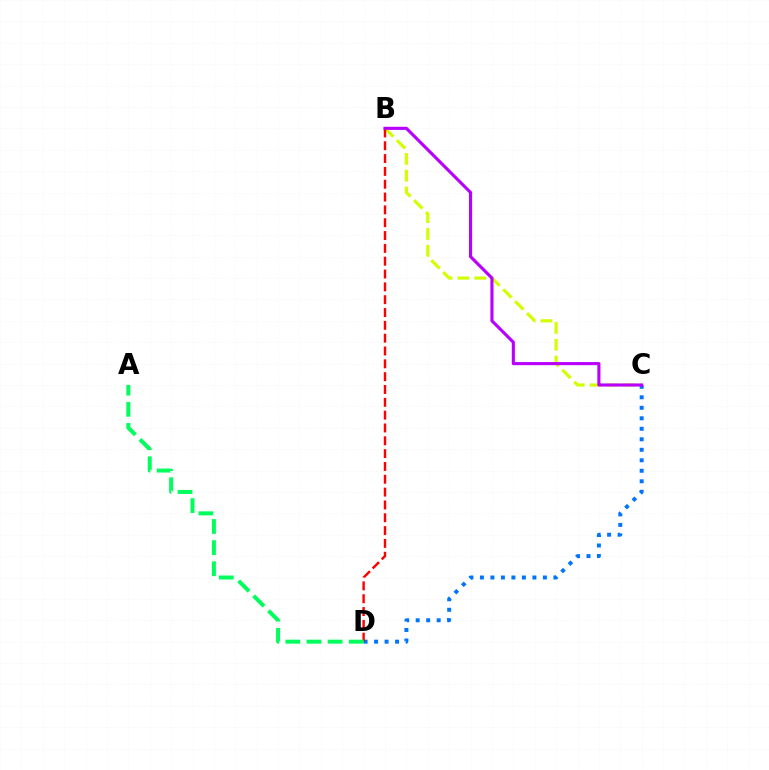{('B', 'C'): [{'color': '#d1ff00', 'line_style': 'dashed', 'thickness': 2.28}, {'color': '#b900ff', 'line_style': 'solid', 'thickness': 2.24}], ('C', 'D'): [{'color': '#0074ff', 'line_style': 'dotted', 'thickness': 2.85}], ('B', 'D'): [{'color': '#ff0000', 'line_style': 'dashed', 'thickness': 1.74}], ('A', 'D'): [{'color': '#00ff5c', 'line_style': 'dashed', 'thickness': 2.87}]}